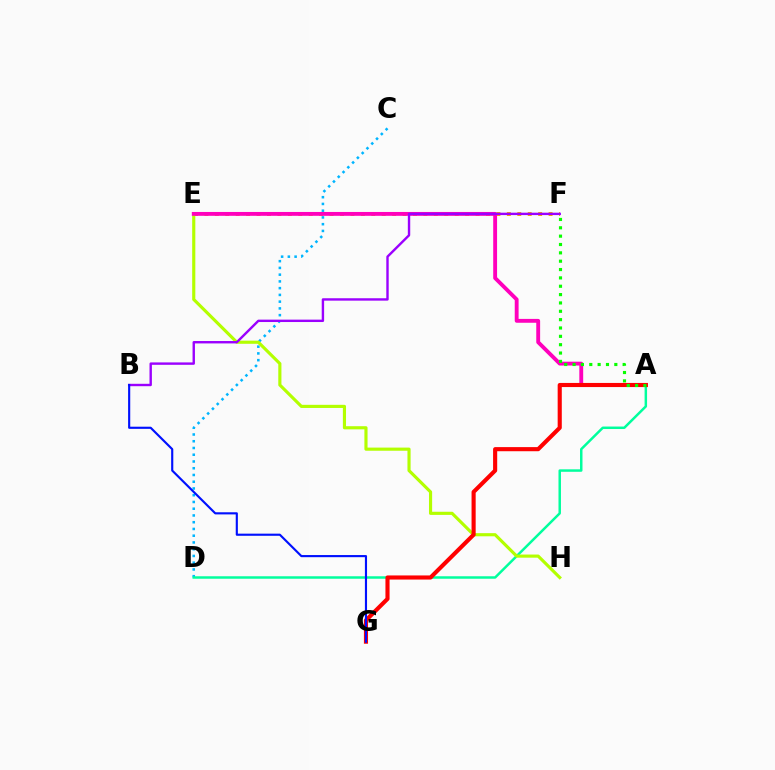{('C', 'D'): [{'color': '#00b5ff', 'line_style': 'dotted', 'thickness': 1.83}], ('E', 'F'): [{'color': '#ffa500', 'line_style': 'dotted', 'thickness': 2.83}], ('A', 'D'): [{'color': '#00ff9d', 'line_style': 'solid', 'thickness': 1.78}], ('E', 'H'): [{'color': '#b3ff00', 'line_style': 'solid', 'thickness': 2.26}], ('A', 'E'): [{'color': '#ff00bd', 'line_style': 'solid', 'thickness': 2.78}], ('A', 'G'): [{'color': '#ff0000', 'line_style': 'solid', 'thickness': 2.96}], ('B', 'F'): [{'color': '#9b00ff', 'line_style': 'solid', 'thickness': 1.73}], ('B', 'G'): [{'color': '#0010ff', 'line_style': 'solid', 'thickness': 1.54}], ('A', 'F'): [{'color': '#08ff00', 'line_style': 'dotted', 'thickness': 2.27}]}